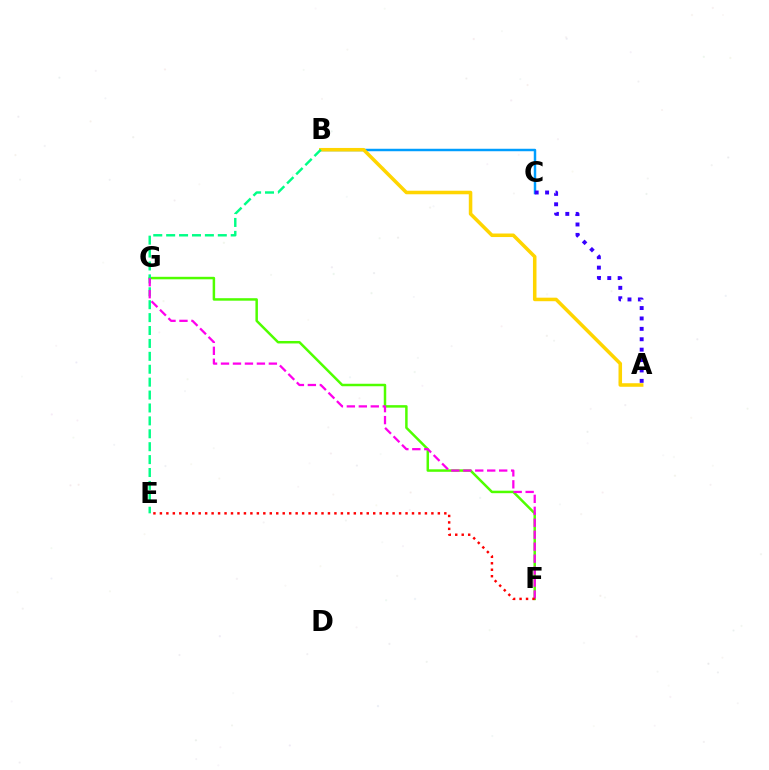{('B', 'C'): [{'color': '#009eff', 'line_style': 'solid', 'thickness': 1.78}], ('A', 'B'): [{'color': '#ffd500', 'line_style': 'solid', 'thickness': 2.55}], ('A', 'C'): [{'color': '#3700ff', 'line_style': 'dotted', 'thickness': 2.83}], ('F', 'G'): [{'color': '#4fff00', 'line_style': 'solid', 'thickness': 1.79}, {'color': '#ff00ed', 'line_style': 'dashed', 'thickness': 1.63}], ('B', 'E'): [{'color': '#00ff86', 'line_style': 'dashed', 'thickness': 1.75}], ('E', 'F'): [{'color': '#ff0000', 'line_style': 'dotted', 'thickness': 1.76}]}